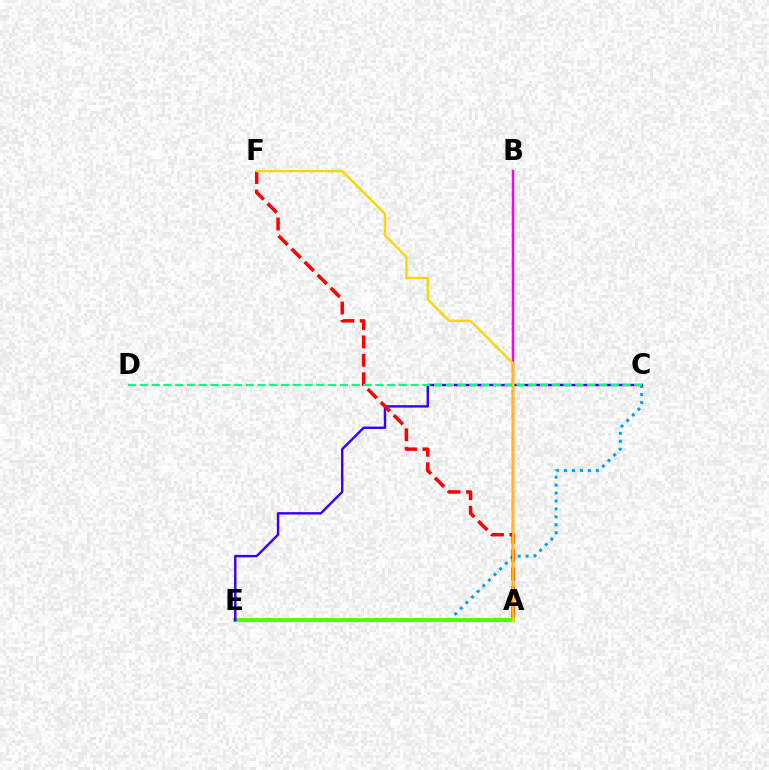{('C', 'E'): [{'color': '#009eff', 'line_style': 'dotted', 'thickness': 2.16}, {'color': '#3700ff', 'line_style': 'solid', 'thickness': 1.74}], ('A', 'B'): [{'color': '#ff00ed', 'line_style': 'solid', 'thickness': 1.79}], ('A', 'E'): [{'color': '#4fff00', 'line_style': 'solid', 'thickness': 2.89}], ('A', 'F'): [{'color': '#ff0000', 'line_style': 'dashed', 'thickness': 2.5}, {'color': '#ffd500', 'line_style': 'solid', 'thickness': 1.68}], ('C', 'D'): [{'color': '#00ff86', 'line_style': 'dashed', 'thickness': 1.6}]}